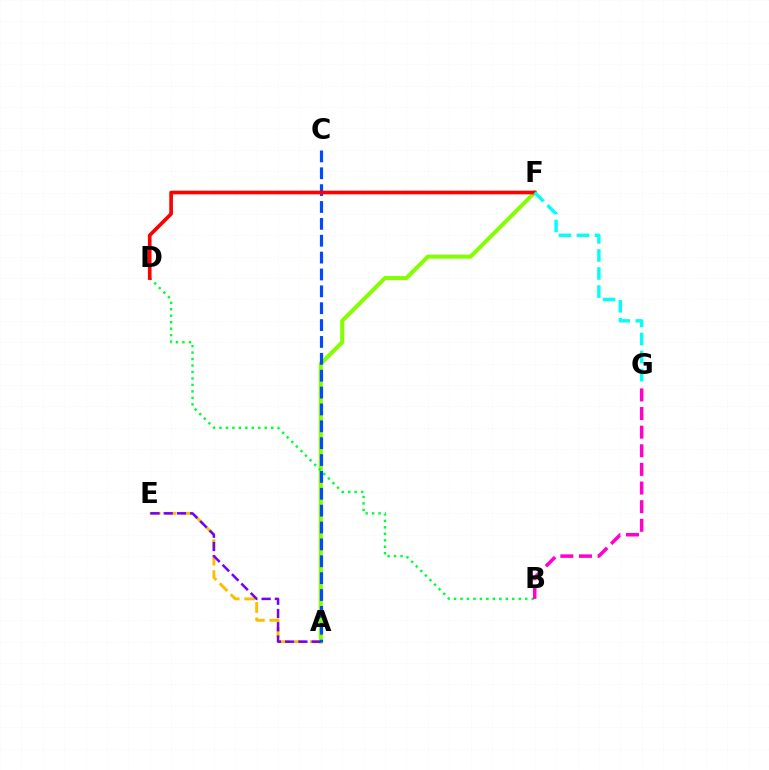{('A', 'F'): [{'color': '#84ff00', 'line_style': 'solid', 'thickness': 2.91}], ('A', 'E'): [{'color': '#ffbd00', 'line_style': 'dashed', 'thickness': 2.11}, {'color': '#7200ff', 'line_style': 'dashed', 'thickness': 1.8}], ('B', 'D'): [{'color': '#00ff39', 'line_style': 'dotted', 'thickness': 1.76}], ('B', 'G'): [{'color': '#ff00cf', 'line_style': 'dashed', 'thickness': 2.53}], ('A', 'C'): [{'color': '#004bff', 'line_style': 'dashed', 'thickness': 2.29}], ('D', 'F'): [{'color': '#ff0000', 'line_style': 'solid', 'thickness': 2.63}], ('F', 'G'): [{'color': '#00fff6', 'line_style': 'dashed', 'thickness': 2.45}]}